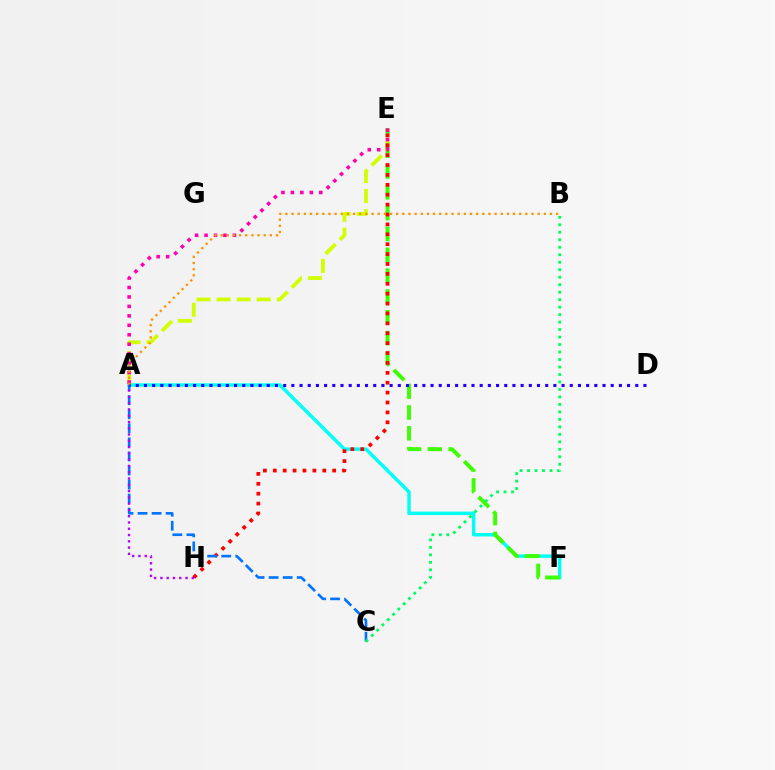{('A', 'E'): [{'color': '#d1ff00', 'line_style': 'dashed', 'thickness': 2.72}, {'color': '#ff00ac', 'line_style': 'dotted', 'thickness': 2.57}], ('A', 'F'): [{'color': '#00fff6', 'line_style': 'solid', 'thickness': 2.49}], ('E', 'F'): [{'color': '#3dff00', 'line_style': 'dashed', 'thickness': 2.83}], ('E', 'H'): [{'color': '#ff0000', 'line_style': 'dotted', 'thickness': 2.69}], ('A', 'C'): [{'color': '#0074ff', 'line_style': 'dashed', 'thickness': 1.91}], ('A', 'B'): [{'color': '#ff9400', 'line_style': 'dotted', 'thickness': 1.67}], ('A', 'D'): [{'color': '#2500ff', 'line_style': 'dotted', 'thickness': 2.22}], ('A', 'H'): [{'color': '#b900ff', 'line_style': 'dotted', 'thickness': 1.71}], ('B', 'C'): [{'color': '#00ff5c', 'line_style': 'dotted', 'thickness': 2.03}]}